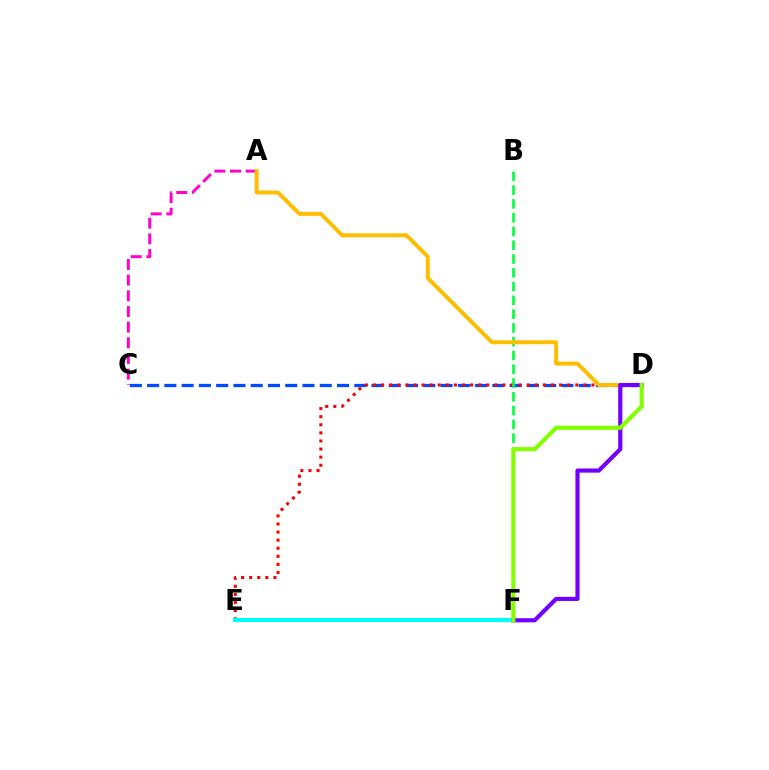{('A', 'C'): [{'color': '#ff00cf', 'line_style': 'dashed', 'thickness': 2.13}], ('C', 'D'): [{'color': '#004bff', 'line_style': 'dashed', 'thickness': 2.35}], ('D', 'E'): [{'color': '#ff0000', 'line_style': 'dotted', 'thickness': 2.2}], ('B', 'F'): [{'color': '#00ff39', 'line_style': 'dashed', 'thickness': 1.87}], ('A', 'D'): [{'color': '#ffbd00', 'line_style': 'solid', 'thickness': 2.84}], ('E', 'F'): [{'color': '#00fff6', 'line_style': 'solid', 'thickness': 2.98}], ('D', 'F'): [{'color': '#7200ff', 'line_style': 'solid', 'thickness': 2.98}, {'color': '#84ff00', 'line_style': 'solid', 'thickness': 2.99}]}